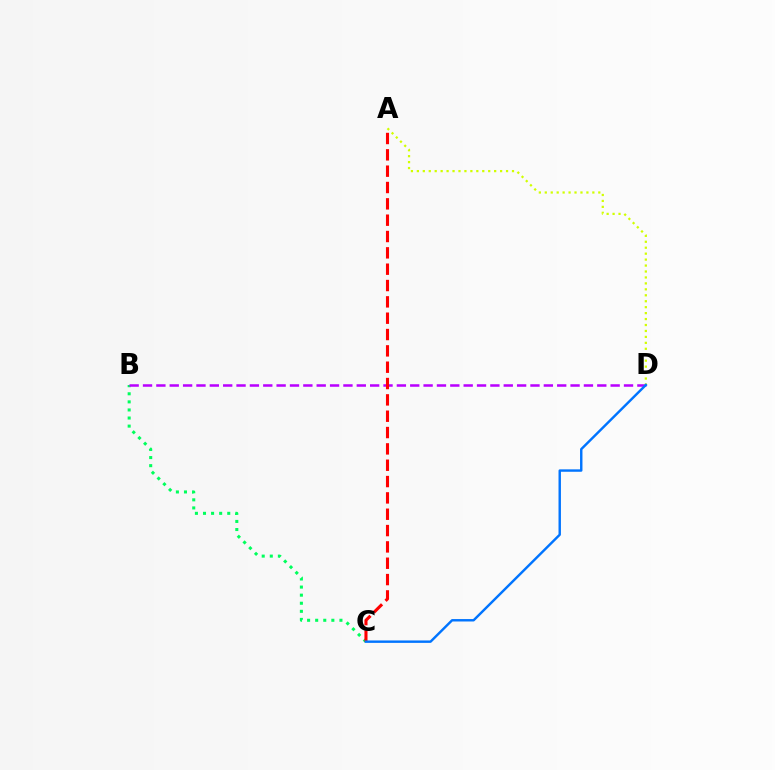{('B', 'C'): [{'color': '#00ff5c', 'line_style': 'dotted', 'thickness': 2.2}], ('B', 'D'): [{'color': '#b900ff', 'line_style': 'dashed', 'thickness': 1.82}], ('A', 'C'): [{'color': '#ff0000', 'line_style': 'dashed', 'thickness': 2.22}], ('A', 'D'): [{'color': '#d1ff00', 'line_style': 'dotted', 'thickness': 1.62}], ('C', 'D'): [{'color': '#0074ff', 'line_style': 'solid', 'thickness': 1.74}]}